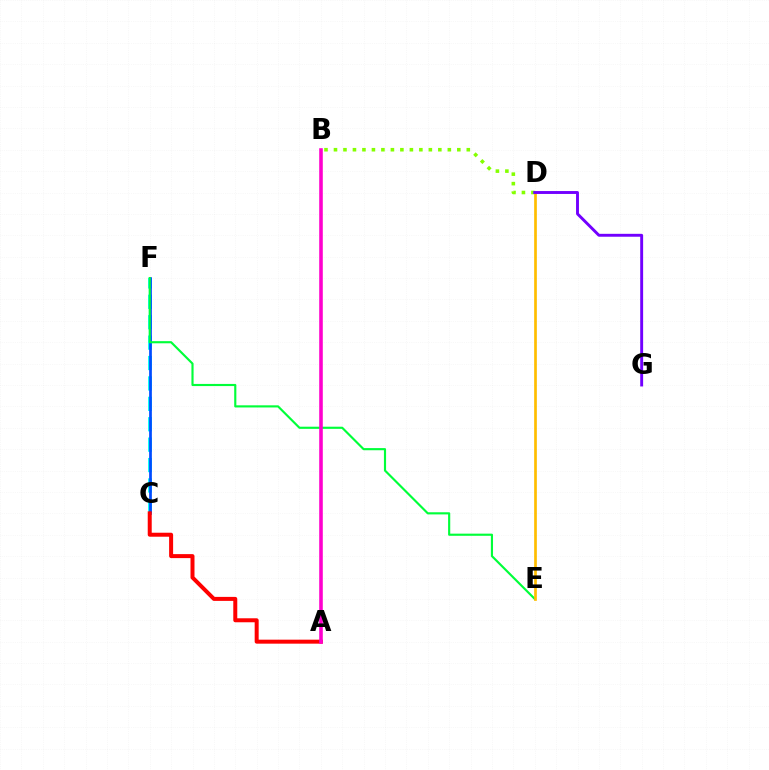{('C', 'F'): [{'color': '#00fff6', 'line_style': 'dashed', 'thickness': 2.77}, {'color': '#004bff', 'line_style': 'solid', 'thickness': 1.95}], ('A', 'C'): [{'color': '#ff0000', 'line_style': 'solid', 'thickness': 2.87}], ('B', 'D'): [{'color': '#84ff00', 'line_style': 'dotted', 'thickness': 2.58}], ('E', 'F'): [{'color': '#00ff39', 'line_style': 'solid', 'thickness': 1.54}], ('A', 'B'): [{'color': '#ff00cf', 'line_style': 'solid', 'thickness': 2.58}], ('D', 'E'): [{'color': '#ffbd00', 'line_style': 'solid', 'thickness': 1.94}], ('D', 'G'): [{'color': '#7200ff', 'line_style': 'solid', 'thickness': 2.09}]}